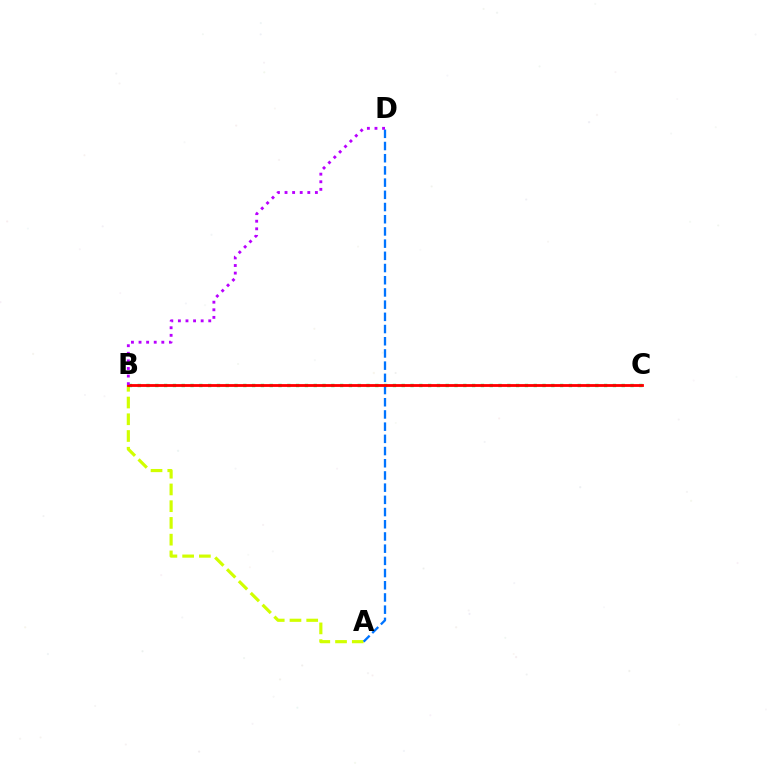{('A', 'B'): [{'color': '#d1ff00', 'line_style': 'dashed', 'thickness': 2.27}], ('B', 'C'): [{'color': '#00ff5c', 'line_style': 'dotted', 'thickness': 2.39}, {'color': '#ff0000', 'line_style': 'solid', 'thickness': 2.03}], ('A', 'D'): [{'color': '#0074ff', 'line_style': 'dashed', 'thickness': 1.66}], ('B', 'D'): [{'color': '#b900ff', 'line_style': 'dotted', 'thickness': 2.06}]}